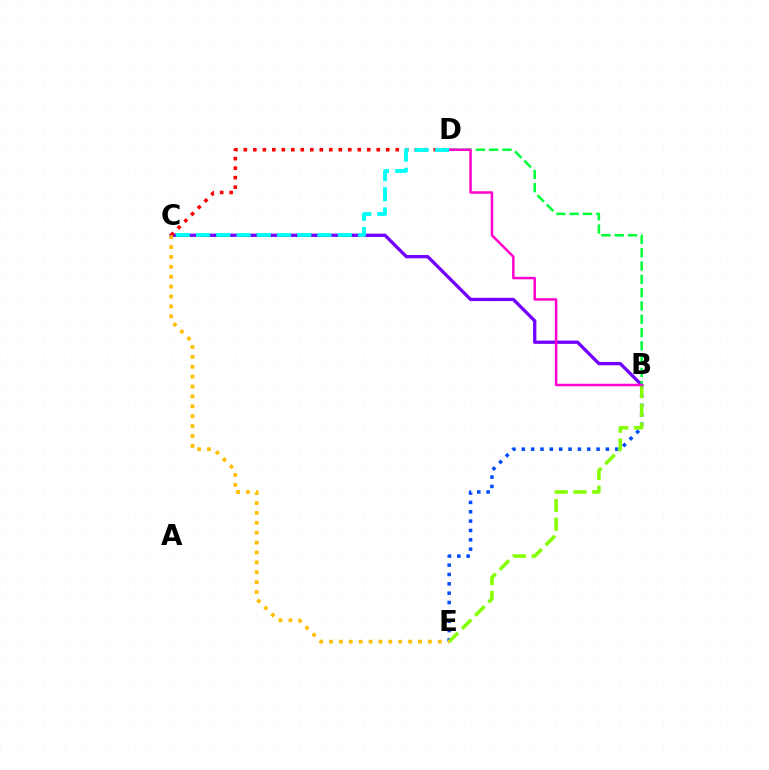{('B', 'E'): [{'color': '#004bff', 'line_style': 'dotted', 'thickness': 2.54}, {'color': '#84ff00', 'line_style': 'dashed', 'thickness': 2.54}], ('B', 'C'): [{'color': '#7200ff', 'line_style': 'solid', 'thickness': 2.37}], ('C', 'D'): [{'color': '#ff0000', 'line_style': 'dotted', 'thickness': 2.58}, {'color': '#00fff6', 'line_style': 'dashed', 'thickness': 2.75}], ('B', 'D'): [{'color': '#00ff39', 'line_style': 'dashed', 'thickness': 1.81}, {'color': '#ff00cf', 'line_style': 'solid', 'thickness': 1.79}], ('C', 'E'): [{'color': '#ffbd00', 'line_style': 'dotted', 'thickness': 2.69}]}